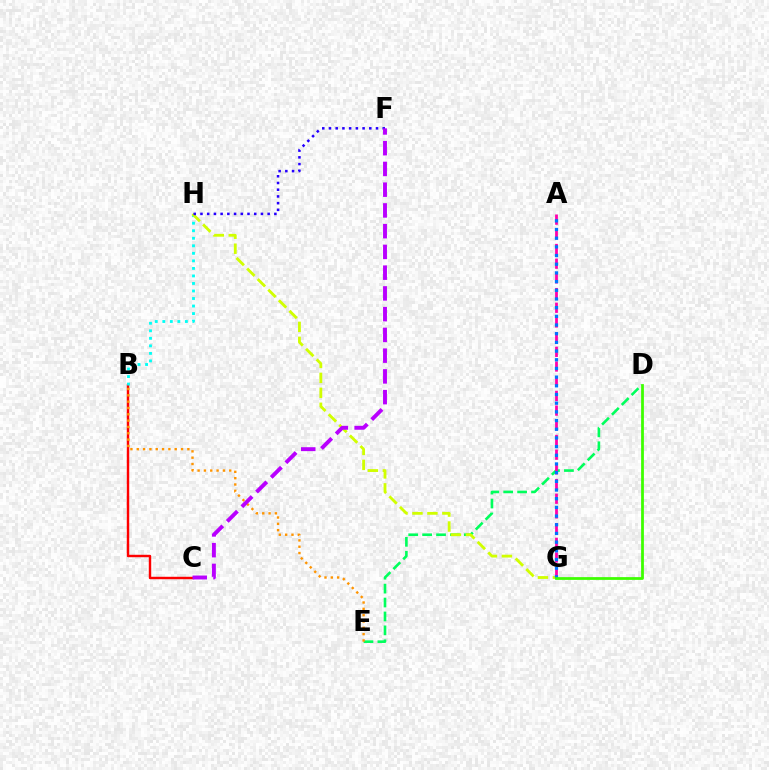{('D', 'E'): [{'color': '#00ff5c', 'line_style': 'dashed', 'thickness': 1.89}], ('B', 'C'): [{'color': '#ff0000', 'line_style': 'solid', 'thickness': 1.75}], ('A', 'G'): [{'color': '#ff00ac', 'line_style': 'dashed', 'thickness': 2.0}, {'color': '#0074ff', 'line_style': 'dotted', 'thickness': 2.36}], ('B', 'H'): [{'color': '#00fff6', 'line_style': 'dotted', 'thickness': 2.05}], ('B', 'E'): [{'color': '#ff9400', 'line_style': 'dotted', 'thickness': 1.72}], ('G', 'H'): [{'color': '#d1ff00', 'line_style': 'dashed', 'thickness': 2.03}], ('F', 'H'): [{'color': '#2500ff', 'line_style': 'dotted', 'thickness': 1.83}], ('C', 'F'): [{'color': '#b900ff', 'line_style': 'dashed', 'thickness': 2.82}], ('D', 'G'): [{'color': '#3dff00', 'line_style': 'solid', 'thickness': 1.99}]}